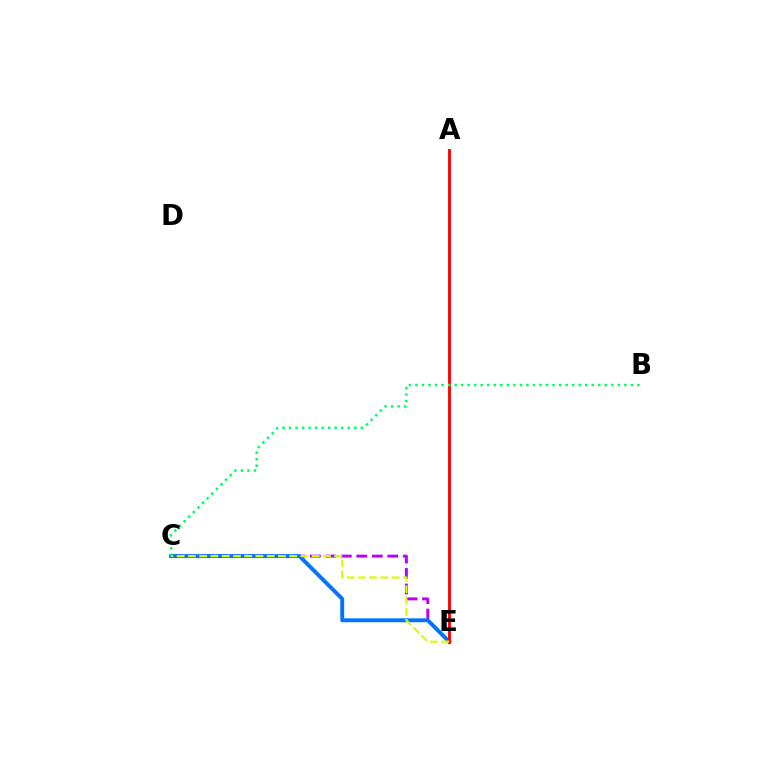{('C', 'E'): [{'color': '#b900ff', 'line_style': 'dashed', 'thickness': 2.11}, {'color': '#0074ff', 'line_style': 'solid', 'thickness': 2.81}, {'color': '#d1ff00', 'line_style': 'dashed', 'thickness': 1.53}], ('A', 'E'): [{'color': '#ff0000', 'line_style': 'solid', 'thickness': 2.07}], ('B', 'C'): [{'color': '#00ff5c', 'line_style': 'dotted', 'thickness': 1.77}]}